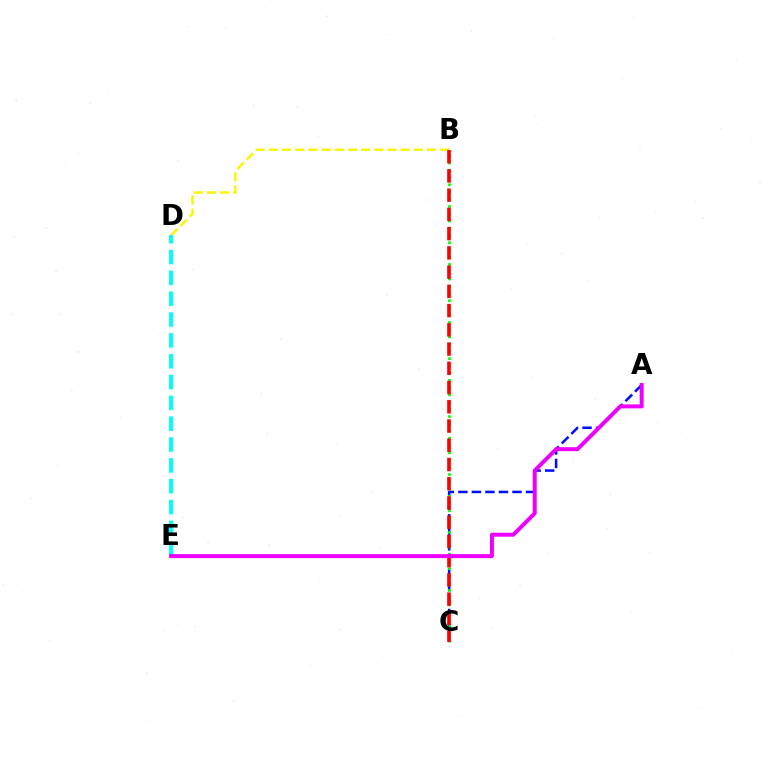{('A', 'C'): [{'color': '#0010ff', 'line_style': 'dashed', 'thickness': 1.84}], ('B', 'C'): [{'color': '#08ff00', 'line_style': 'dotted', 'thickness': 1.97}, {'color': '#ff0000', 'line_style': 'dashed', 'thickness': 2.61}], ('B', 'D'): [{'color': '#fcf500', 'line_style': 'dashed', 'thickness': 1.79}], ('D', 'E'): [{'color': '#00fff6', 'line_style': 'dashed', 'thickness': 2.83}], ('A', 'E'): [{'color': '#ee00ff', 'line_style': 'solid', 'thickness': 2.86}]}